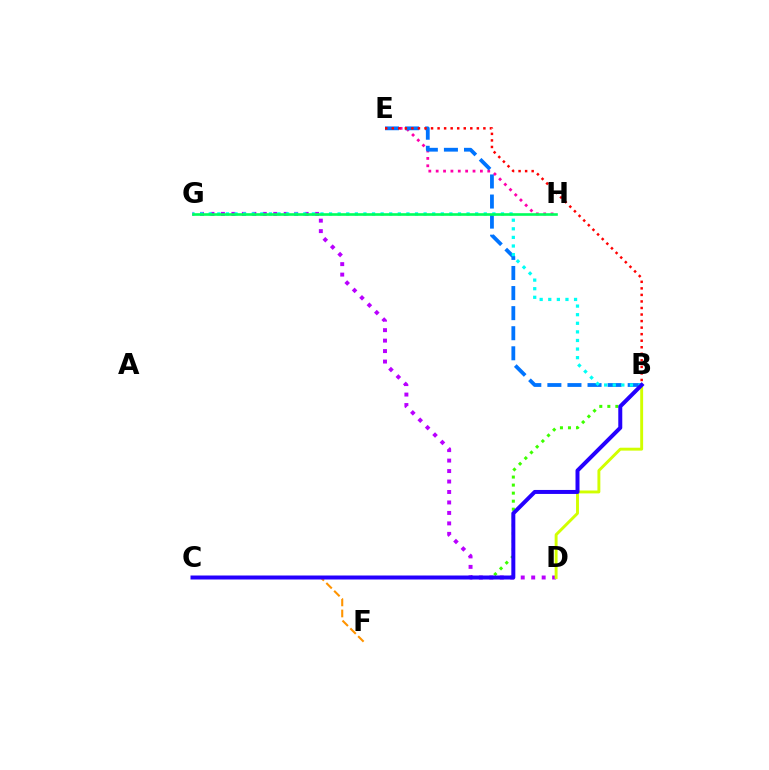{('D', 'G'): [{'color': '#b900ff', 'line_style': 'dotted', 'thickness': 2.84}], ('E', 'H'): [{'color': '#ff00ac', 'line_style': 'dotted', 'thickness': 2.0}], ('B', 'E'): [{'color': '#0074ff', 'line_style': 'dashed', 'thickness': 2.73}, {'color': '#ff0000', 'line_style': 'dotted', 'thickness': 1.78}], ('B', 'C'): [{'color': '#3dff00', 'line_style': 'dotted', 'thickness': 2.18}, {'color': '#2500ff', 'line_style': 'solid', 'thickness': 2.87}], ('B', 'D'): [{'color': '#d1ff00', 'line_style': 'solid', 'thickness': 2.09}], ('B', 'G'): [{'color': '#00fff6', 'line_style': 'dotted', 'thickness': 2.34}], ('C', 'F'): [{'color': '#ff9400', 'line_style': 'dashed', 'thickness': 1.5}], ('G', 'H'): [{'color': '#00ff5c', 'line_style': 'solid', 'thickness': 1.9}]}